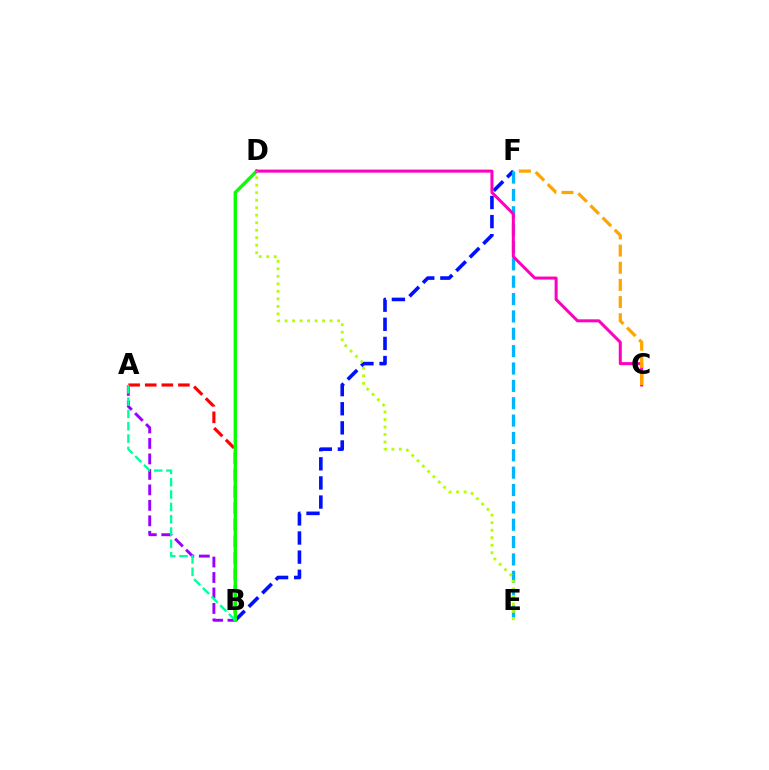{('A', 'B'): [{'color': '#ff0000', 'line_style': 'dashed', 'thickness': 2.25}, {'color': '#9b00ff', 'line_style': 'dashed', 'thickness': 2.1}, {'color': '#00ff9d', 'line_style': 'dashed', 'thickness': 1.67}], ('B', 'F'): [{'color': '#0010ff', 'line_style': 'dashed', 'thickness': 2.6}], ('E', 'F'): [{'color': '#00b5ff', 'line_style': 'dashed', 'thickness': 2.36}], ('B', 'D'): [{'color': '#08ff00', 'line_style': 'solid', 'thickness': 2.43}], ('C', 'D'): [{'color': '#ff00bd', 'line_style': 'solid', 'thickness': 2.18}], ('C', 'F'): [{'color': '#ffa500', 'line_style': 'dashed', 'thickness': 2.33}], ('D', 'E'): [{'color': '#b3ff00', 'line_style': 'dotted', 'thickness': 2.04}]}